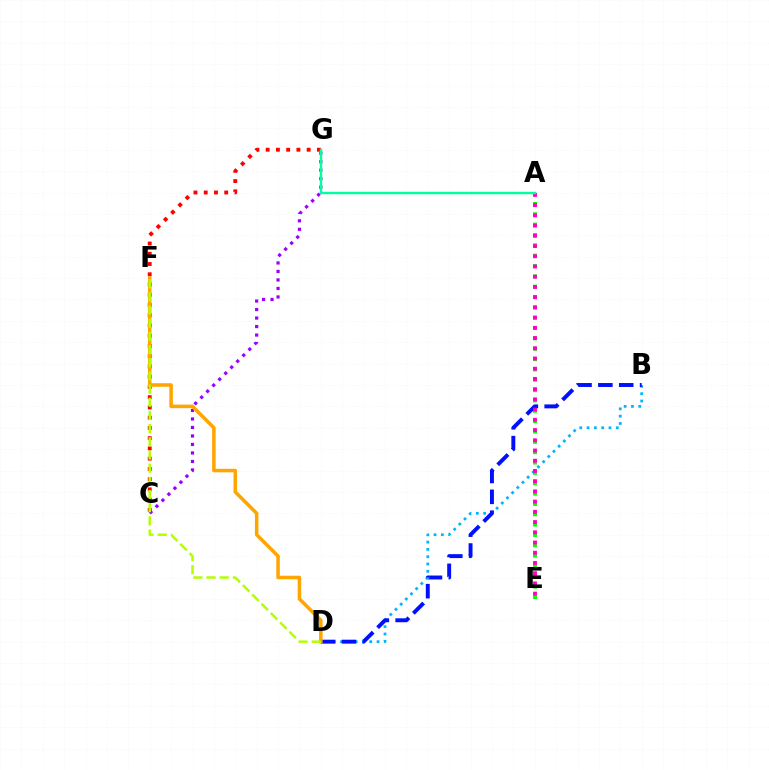{('A', 'E'): [{'color': '#08ff00', 'line_style': 'dotted', 'thickness': 2.81}, {'color': '#ff00bd', 'line_style': 'dotted', 'thickness': 2.78}], ('C', 'G'): [{'color': '#9b00ff', 'line_style': 'dotted', 'thickness': 2.31}, {'color': '#ff0000', 'line_style': 'dotted', 'thickness': 2.78}], ('B', 'D'): [{'color': '#00b5ff', 'line_style': 'dotted', 'thickness': 1.99}, {'color': '#0010ff', 'line_style': 'dashed', 'thickness': 2.83}], ('D', 'F'): [{'color': '#ffa500', 'line_style': 'solid', 'thickness': 2.54}, {'color': '#b3ff00', 'line_style': 'dashed', 'thickness': 1.79}], ('A', 'G'): [{'color': '#00ff9d', 'line_style': 'solid', 'thickness': 1.76}]}